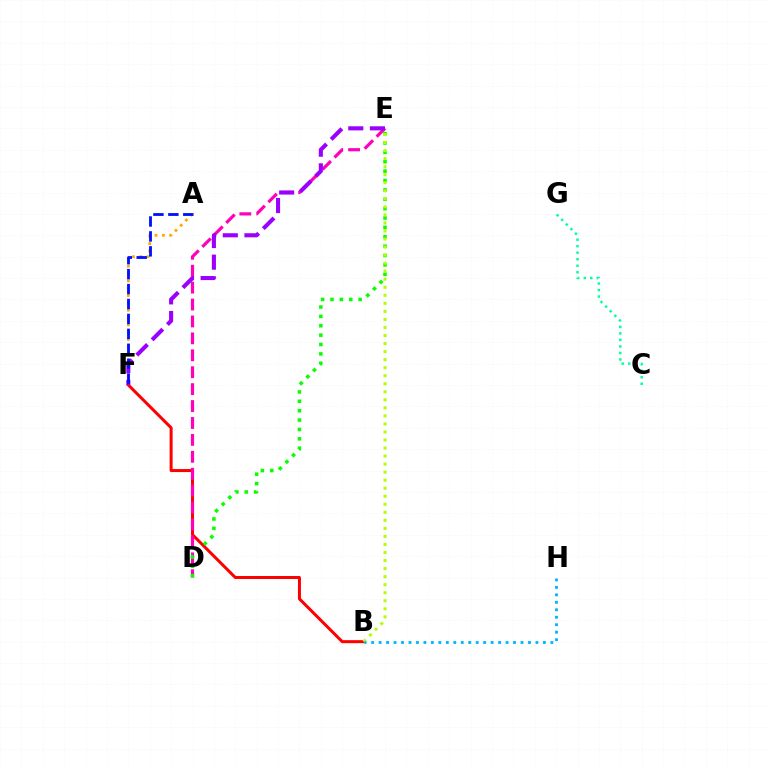{('C', 'G'): [{'color': '#00ff9d', 'line_style': 'dotted', 'thickness': 1.77}], ('A', 'F'): [{'color': '#ffa500', 'line_style': 'dotted', 'thickness': 1.99}, {'color': '#0010ff', 'line_style': 'dashed', 'thickness': 2.03}], ('B', 'F'): [{'color': '#ff0000', 'line_style': 'solid', 'thickness': 2.17}], ('D', 'E'): [{'color': '#ff00bd', 'line_style': 'dashed', 'thickness': 2.3}, {'color': '#08ff00', 'line_style': 'dotted', 'thickness': 2.55}], ('B', 'E'): [{'color': '#b3ff00', 'line_style': 'dotted', 'thickness': 2.18}], ('E', 'F'): [{'color': '#9b00ff', 'line_style': 'dashed', 'thickness': 2.94}], ('B', 'H'): [{'color': '#00b5ff', 'line_style': 'dotted', 'thickness': 2.03}]}